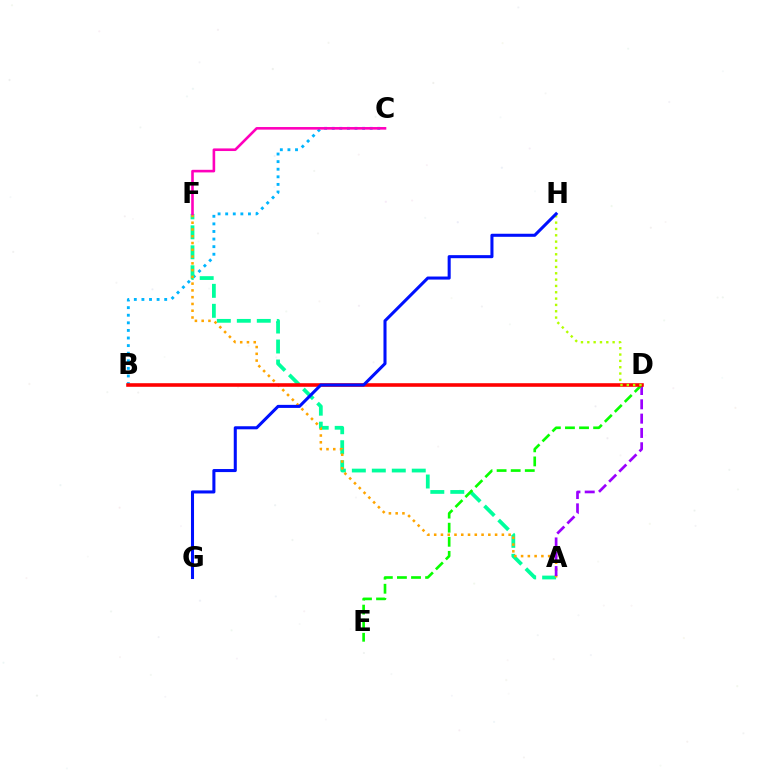{('B', 'C'): [{'color': '#00b5ff', 'line_style': 'dotted', 'thickness': 2.06}], ('A', 'F'): [{'color': '#00ff9d', 'line_style': 'dashed', 'thickness': 2.71}, {'color': '#ffa500', 'line_style': 'dotted', 'thickness': 1.84}], ('A', 'D'): [{'color': '#9b00ff', 'line_style': 'dashed', 'thickness': 1.94}], ('D', 'E'): [{'color': '#08ff00', 'line_style': 'dashed', 'thickness': 1.91}], ('B', 'D'): [{'color': '#ff0000', 'line_style': 'solid', 'thickness': 2.58}], ('C', 'F'): [{'color': '#ff00bd', 'line_style': 'solid', 'thickness': 1.88}], ('D', 'H'): [{'color': '#b3ff00', 'line_style': 'dotted', 'thickness': 1.72}], ('G', 'H'): [{'color': '#0010ff', 'line_style': 'solid', 'thickness': 2.2}]}